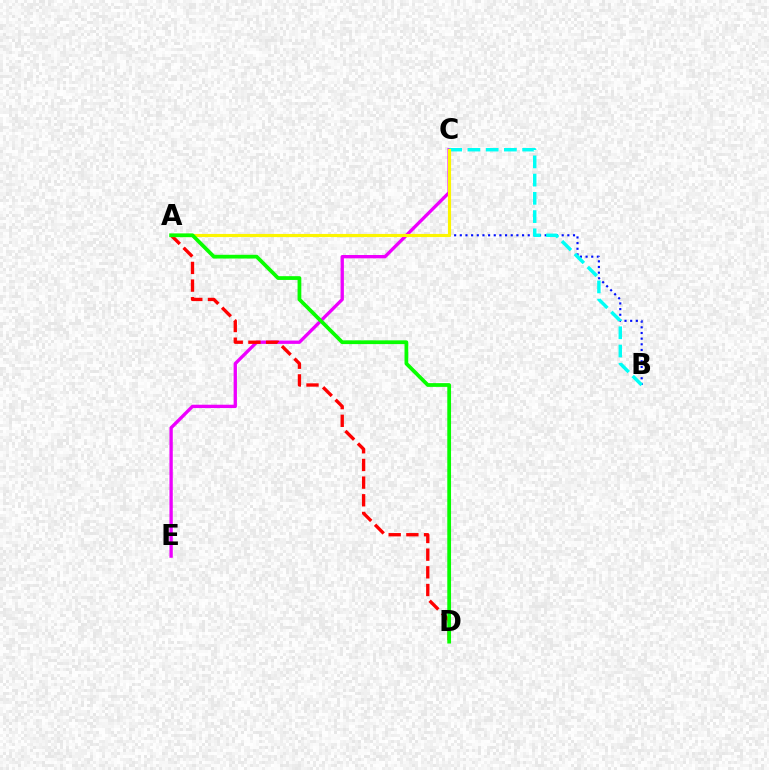{('A', 'B'): [{'color': '#0010ff', 'line_style': 'dotted', 'thickness': 1.54}], ('C', 'E'): [{'color': '#ee00ff', 'line_style': 'solid', 'thickness': 2.4}], ('A', 'D'): [{'color': '#ff0000', 'line_style': 'dashed', 'thickness': 2.4}, {'color': '#08ff00', 'line_style': 'solid', 'thickness': 2.7}], ('B', 'C'): [{'color': '#00fff6', 'line_style': 'dashed', 'thickness': 2.48}], ('A', 'C'): [{'color': '#fcf500', 'line_style': 'solid', 'thickness': 2.25}]}